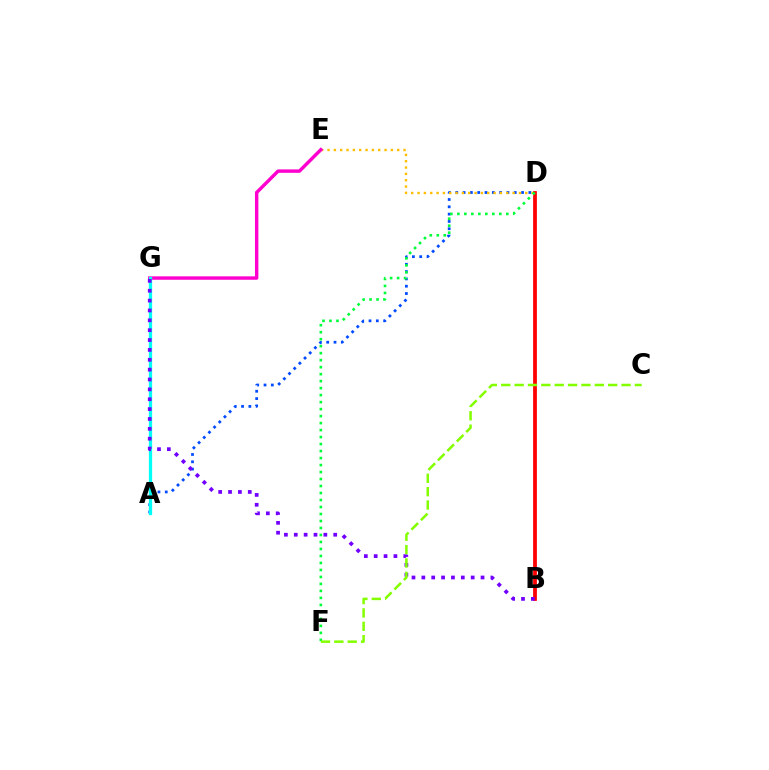{('A', 'D'): [{'color': '#004bff', 'line_style': 'dotted', 'thickness': 1.99}], ('D', 'E'): [{'color': '#ffbd00', 'line_style': 'dotted', 'thickness': 1.72}], ('B', 'D'): [{'color': '#ff0000', 'line_style': 'solid', 'thickness': 2.72}], ('E', 'G'): [{'color': '#ff00cf', 'line_style': 'solid', 'thickness': 2.46}], ('D', 'F'): [{'color': '#00ff39', 'line_style': 'dotted', 'thickness': 1.9}], ('A', 'G'): [{'color': '#00fff6', 'line_style': 'solid', 'thickness': 2.35}], ('B', 'G'): [{'color': '#7200ff', 'line_style': 'dotted', 'thickness': 2.68}], ('C', 'F'): [{'color': '#84ff00', 'line_style': 'dashed', 'thickness': 1.82}]}